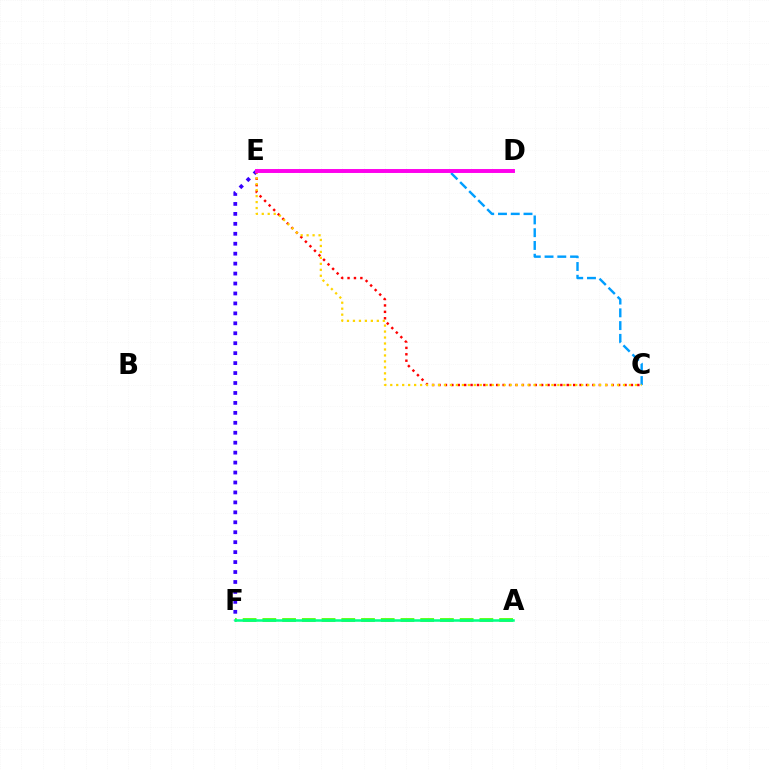{('E', 'F'): [{'color': '#3700ff', 'line_style': 'dotted', 'thickness': 2.7}], ('C', 'E'): [{'color': '#ff0000', 'line_style': 'dotted', 'thickness': 1.74}, {'color': '#009eff', 'line_style': 'dashed', 'thickness': 1.73}, {'color': '#ffd500', 'line_style': 'dotted', 'thickness': 1.62}], ('A', 'F'): [{'color': '#4fff00', 'line_style': 'dashed', 'thickness': 2.68}, {'color': '#00ff86', 'line_style': 'solid', 'thickness': 1.81}], ('D', 'E'): [{'color': '#ff00ed', 'line_style': 'solid', 'thickness': 2.83}]}